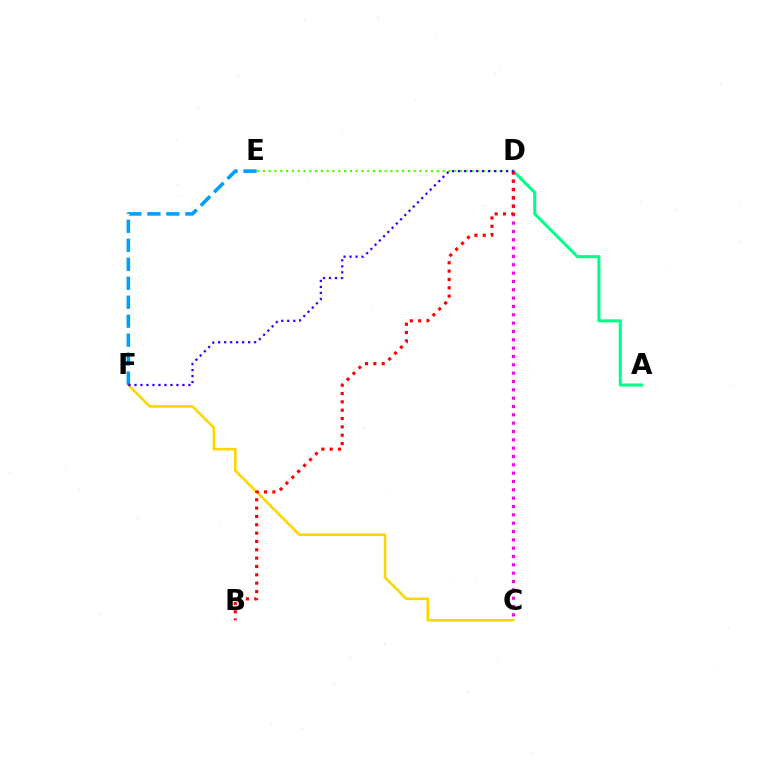{('C', 'F'): [{'color': '#ffd500', 'line_style': 'solid', 'thickness': 1.86}], ('D', 'E'): [{'color': '#4fff00', 'line_style': 'dotted', 'thickness': 1.58}], ('E', 'F'): [{'color': '#009eff', 'line_style': 'dashed', 'thickness': 2.58}], ('C', 'D'): [{'color': '#ff00ed', 'line_style': 'dotted', 'thickness': 2.26}], ('A', 'D'): [{'color': '#00ff86', 'line_style': 'solid', 'thickness': 2.19}], ('B', 'D'): [{'color': '#ff0000', 'line_style': 'dotted', 'thickness': 2.27}], ('D', 'F'): [{'color': '#3700ff', 'line_style': 'dotted', 'thickness': 1.63}]}